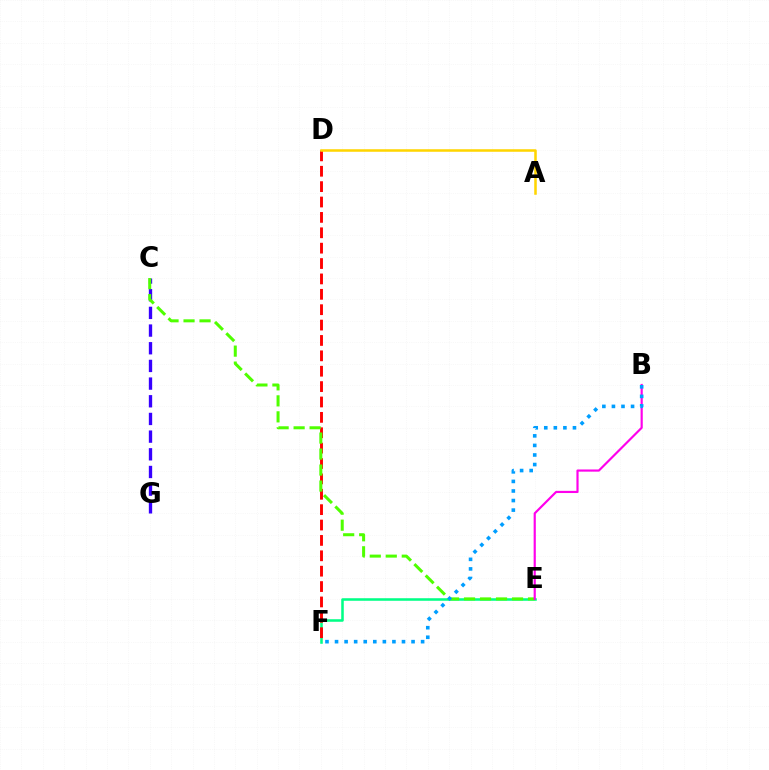{('E', 'F'): [{'color': '#00ff86', 'line_style': 'solid', 'thickness': 1.83}], ('C', 'G'): [{'color': '#3700ff', 'line_style': 'dashed', 'thickness': 2.4}], ('D', 'F'): [{'color': '#ff0000', 'line_style': 'dashed', 'thickness': 2.09}], ('C', 'E'): [{'color': '#4fff00', 'line_style': 'dashed', 'thickness': 2.17}], ('A', 'D'): [{'color': '#ffd500', 'line_style': 'solid', 'thickness': 1.82}], ('B', 'E'): [{'color': '#ff00ed', 'line_style': 'solid', 'thickness': 1.56}], ('B', 'F'): [{'color': '#009eff', 'line_style': 'dotted', 'thickness': 2.6}]}